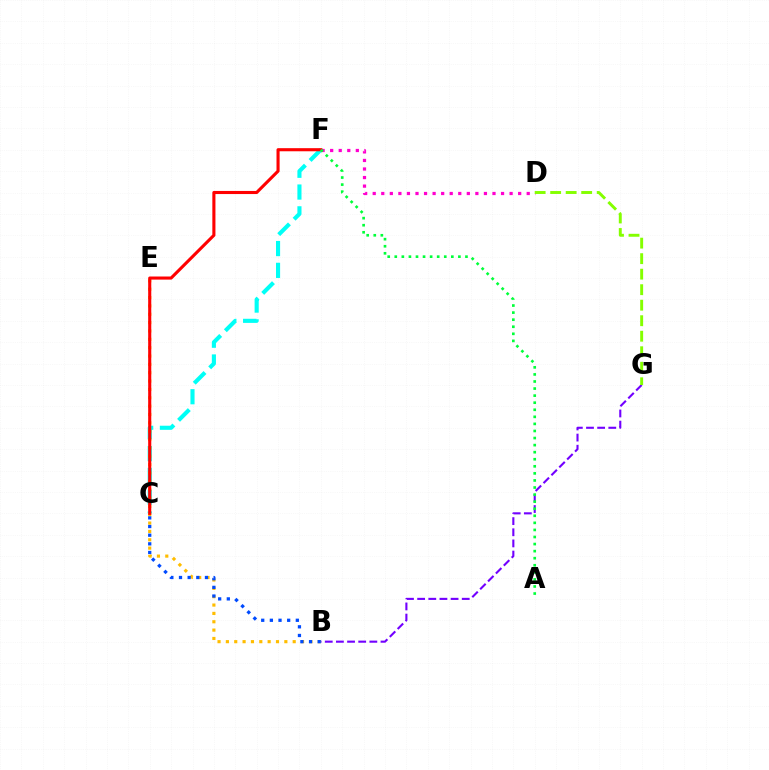{('C', 'F'): [{'color': '#00fff6', 'line_style': 'dashed', 'thickness': 2.96}, {'color': '#ff0000', 'line_style': 'solid', 'thickness': 2.23}], ('B', 'G'): [{'color': '#7200ff', 'line_style': 'dashed', 'thickness': 1.51}], ('B', 'E'): [{'color': '#ffbd00', 'line_style': 'dotted', 'thickness': 2.27}], ('D', 'F'): [{'color': '#ff00cf', 'line_style': 'dotted', 'thickness': 2.32}], ('A', 'F'): [{'color': '#00ff39', 'line_style': 'dotted', 'thickness': 1.92}], ('B', 'C'): [{'color': '#004bff', 'line_style': 'dotted', 'thickness': 2.35}], ('D', 'G'): [{'color': '#84ff00', 'line_style': 'dashed', 'thickness': 2.11}]}